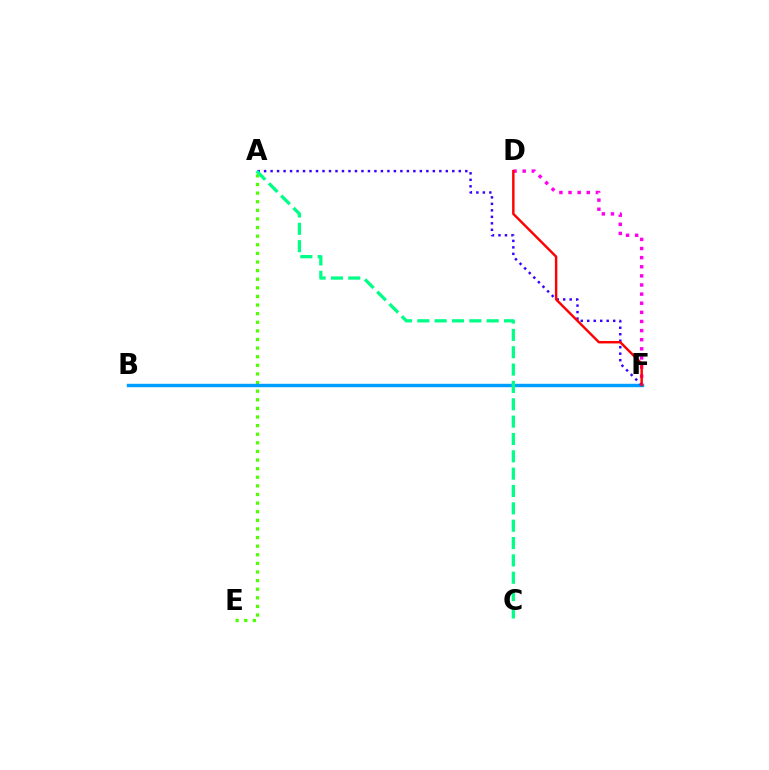{('A', 'E'): [{'color': '#4fff00', 'line_style': 'dotted', 'thickness': 2.34}], ('B', 'F'): [{'color': '#ffd500', 'line_style': 'dashed', 'thickness': 2.14}, {'color': '#009eff', 'line_style': 'solid', 'thickness': 2.46}], ('A', 'F'): [{'color': '#3700ff', 'line_style': 'dotted', 'thickness': 1.76}], ('D', 'F'): [{'color': '#ff00ed', 'line_style': 'dotted', 'thickness': 2.48}, {'color': '#ff0000', 'line_style': 'solid', 'thickness': 1.75}], ('A', 'C'): [{'color': '#00ff86', 'line_style': 'dashed', 'thickness': 2.36}]}